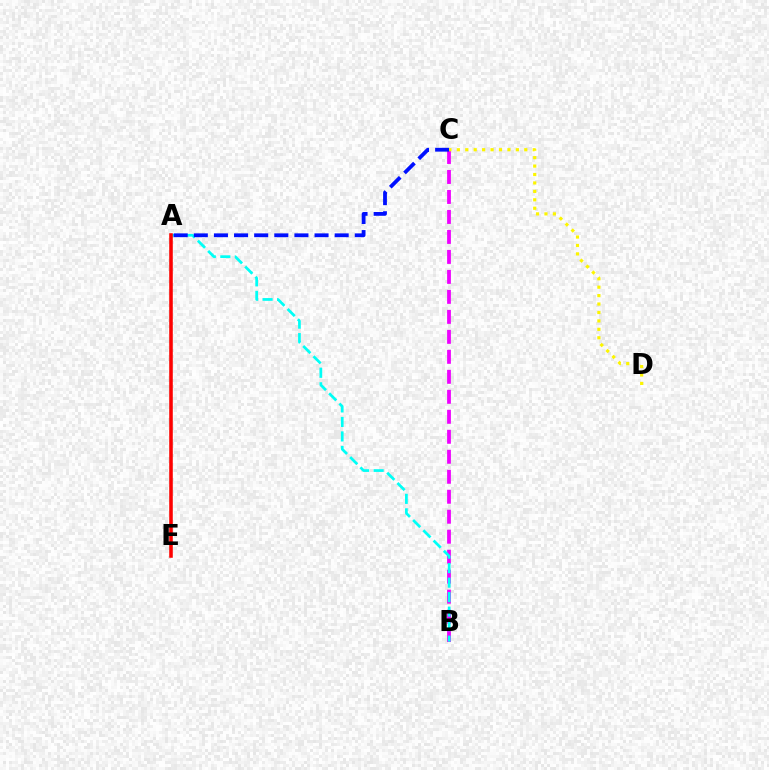{('B', 'C'): [{'color': '#ee00ff', 'line_style': 'dashed', 'thickness': 2.72}], ('A', 'B'): [{'color': '#00fff6', 'line_style': 'dashed', 'thickness': 1.97}], ('A', 'C'): [{'color': '#0010ff', 'line_style': 'dashed', 'thickness': 2.73}], ('C', 'D'): [{'color': '#fcf500', 'line_style': 'dotted', 'thickness': 2.29}], ('A', 'E'): [{'color': '#08ff00', 'line_style': 'dashed', 'thickness': 1.54}, {'color': '#ff0000', 'line_style': 'solid', 'thickness': 2.56}]}